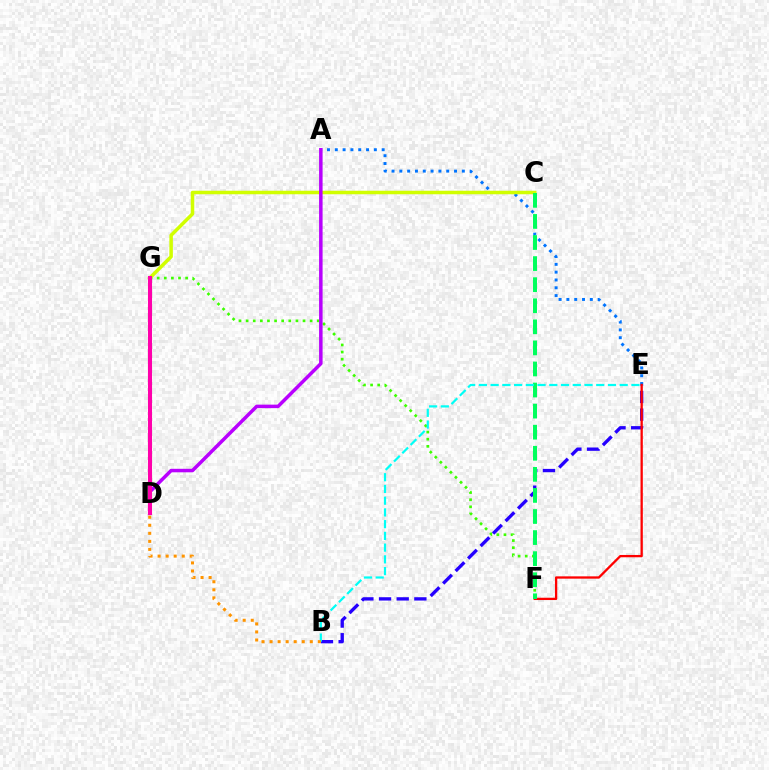{('A', 'E'): [{'color': '#0074ff', 'line_style': 'dotted', 'thickness': 2.12}], ('F', 'G'): [{'color': '#3dff00', 'line_style': 'dotted', 'thickness': 1.93}], ('C', 'G'): [{'color': '#d1ff00', 'line_style': 'solid', 'thickness': 2.53}], ('B', 'E'): [{'color': '#2500ff', 'line_style': 'dashed', 'thickness': 2.4}, {'color': '#00fff6', 'line_style': 'dashed', 'thickness': 1.59}], ('E', 'F'): [{'color': '#ff0000', 'line_style': 'solid', 'thickness': 1.66}], ('C', 'F'): [{'color': '#00ff5c', 'line_style': 'dashed', 'thickness': 2.86}], ('A', 'D'): [{'color': '#b900ff', 'line_style': 'solid', 'thickness': 2.52}], ('D', 'G'): [{'color': '#ff00ac', 'line_style': 'solid', 'thickness': 2.93}], ('B', 'D'): [{'color': '#ff9400', 'line_style': 'dotted', 'thickness': 2.19}]}